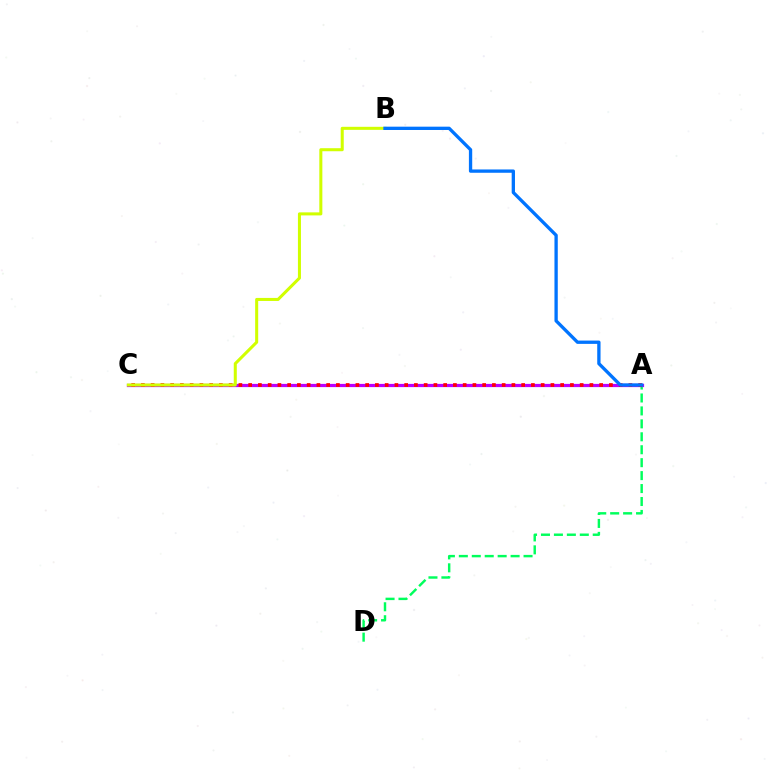{('A', 'D'): [{'color': '#00ff5c', 'line_style': 'dashed', 'thickness': 1.76}], ('A', 'C'): [{'color': '#b900ff', 'line_style': 'solid', 'thickness': 2.32}, {'color': '#ff0000', 'line_style': 'dotted', 'thickness': 2.65}], ('B', 'C'): [{'color': '#d1ff00', 'line_style': 'solid', 'thickness': 2.19}], ('A', 'B'): [{'color': '#0074ff', 'line_style': 'solid', 'thickness': 2.38}]}